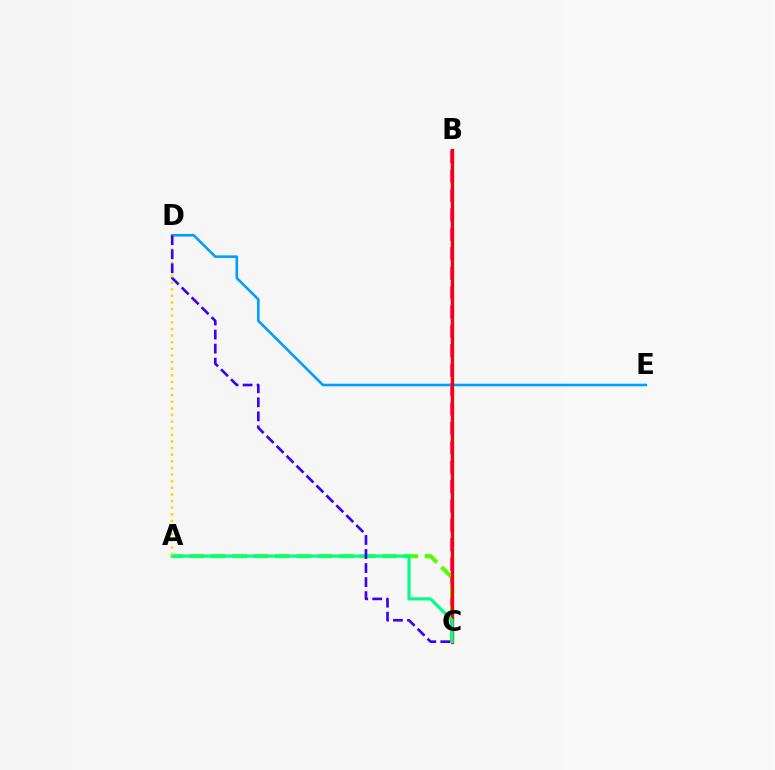{('B', 'C'): [{'color': '#ff00ed', 'line_style': 'dashed', 'thickness': 2.64}, {'color': '#ff0000', 'line_style': 'solid', 'thickness': 2.39}], ('A', 'C'): [{'color': '#4fff00', 'line_style': 'dashed', 'thickness': 2.91}, {'color': '#00ff86', 'line_style': 'solid', 'thickness': 2.3}], ('D', 'E'): [{'color': '#009eff', 'line_style': 'solid', 'thickness': 1.87}], ('A', 'D'): [{'color': '#ffd500', 'line_style': 'dotted', 'thickness': 1.8}], ('C', 'D'): [{'color': '#3700ff', 'line_style': 'dashed', 'thickness': 1.91}]}